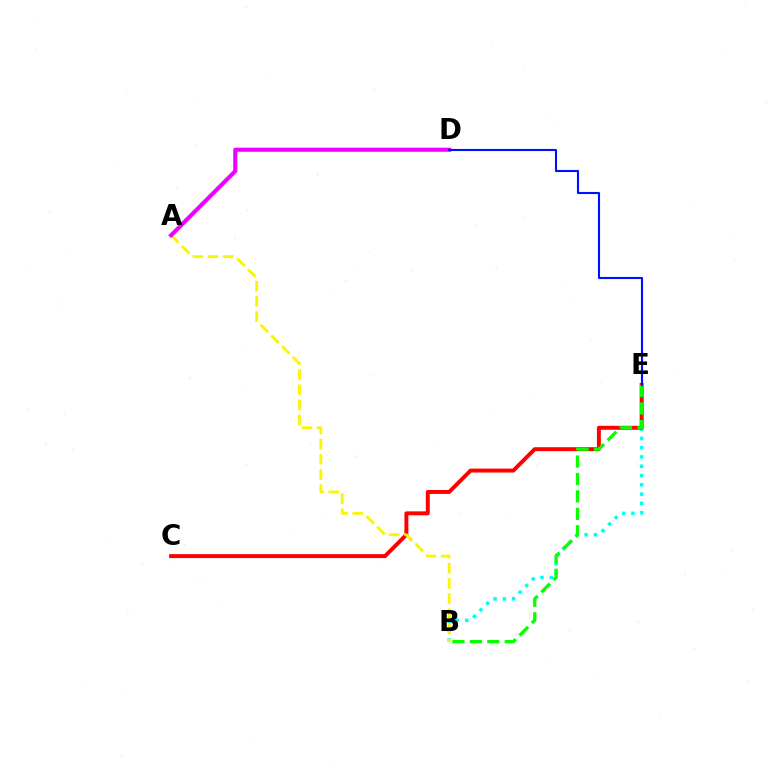{('B', 'E'): [{'color': '#00fff6', 'line_style': 'dotted', 'thickness': 2.53}, {'color': '#08ff00', 'line_style': 'dashed', 'thickness': 2.37}], ('C', 'E'): [{'color': '#ff0000', 'line_style': 'solid', 'thickness': 2.84}], ('A', 'B'): [{'color': '#fcf500', 'line_style': 'dashed', 'thickness': 2.06}], ('A', 'D'): [{'color': '#ee00ff', 'line_style': 'solid', 'thickness': 2.93}], ('D', 'E'): [{'color': '#0010ff', 'line_style': 'solid', 'thickness': 1.52}]}